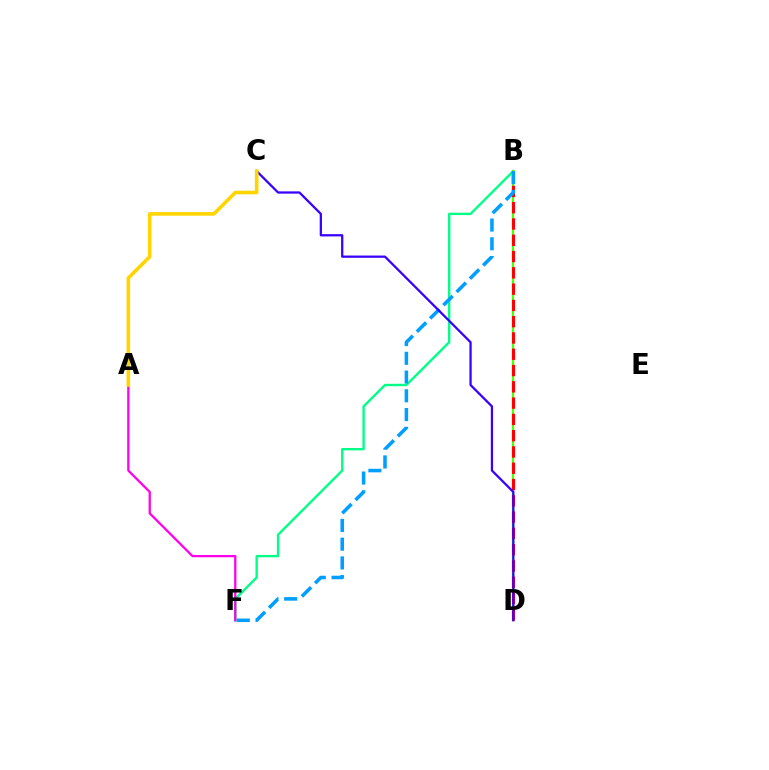{('B', 'F'): [{'color': '#00ff86', 'line_style': 'solid', 'thickness': 1.71}, {'color': '#009eff', 'line_style': 'dashed', 'thickness': 2.55}], ('B', 'D'): [{'color': '#4fff00', 'line_style': 'solid', 'thickness': 1.6}, {'color': '#ff0000', 'line_style': 'dashed', 'thickness': 2.21}], ('A', 'F'): [{'color': '#ff00ed', 'line_style': 'solid', 'thickness': 1.64}], ('C', 'D'): [{'color': '#3700ff', 'line_style': 'solid', 'thickness': 1.62}], ('A', 'C'): [{'color': '#ffd500', 'line_style': 'solid', 'thickness': 2.6}]}